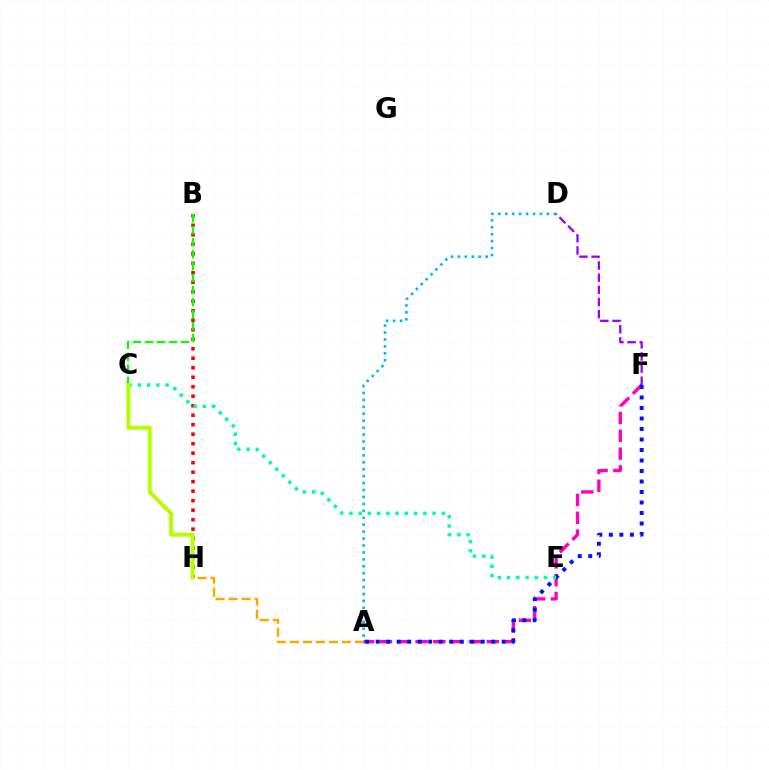{('B', 'H'): [{'color': '#ff0000', 'line_style': 'dotted', 'thickness': 2.58}], ('A', 'D'): [{'color': '#00b5ff', 'line_style': 'dotted', 'thickness': 1.88}], ('A', 'H'): [{'color': '#ffa500', 'line_style': 'dashed', 'thickness': 1.77}], ('A', 'F'): [{'color': '#ff00bd', 'line_style': 'dashed', 'thickness': 2.42}, {'color': '#0010ff', 'line_style': 'dotted', 'thickness': 2.85}], ('C', 'E'): [{'color': '#00ff9d', 'line_style': 'dotted', 'thickness': 2.51}], ('D', 'F'): [{'color': '#9b00ff', 'line_style': 'dashed', 'thickness': 1.65}], ('B', 'C'): [{'color': '#08ff00', 'line_style': 'dashed', 'thickness': 1.63}], ('C', 'H'): [{'color': '#b3ff00', 'line_style': 'solid', 'thickness': 2.84}]}